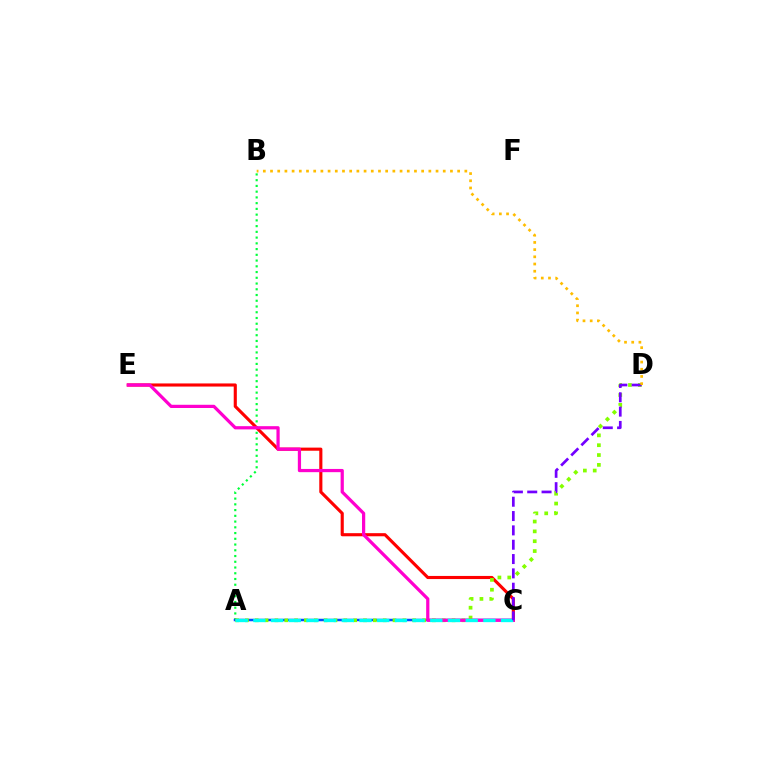{('A', 'B'): [{'color': '#00ff39', 'line_style': 'dotted', 'thickness': 1.56}], ('A', 'C'): [{'color': '#004bff', 'line_style': 'solid', 'thickness': 1.8}, {'color': '#00fff6', 'line_style': 'dashed', 'thickness': 2.4}], ('C', 'E'): [{'color': '#ff0000', 'line_style': 'solid', 'thickness': 2.24}, {'color': '#ff00cf', 'line_style': 'solid', 'thickness': 2.32}], ('A', 'D'): [{'color': '#84ff00', 'line_style': 'dotted', 'thickness': 2.67}], ('C', 'D'): [{'color': '#7200ff', 'line_style': 'dashed', 'thickness': 1.95}], ('B', 'D'): [{'color': '#ffbd00', 'line_style': 'dotted', 'thickness': 1.96}]}